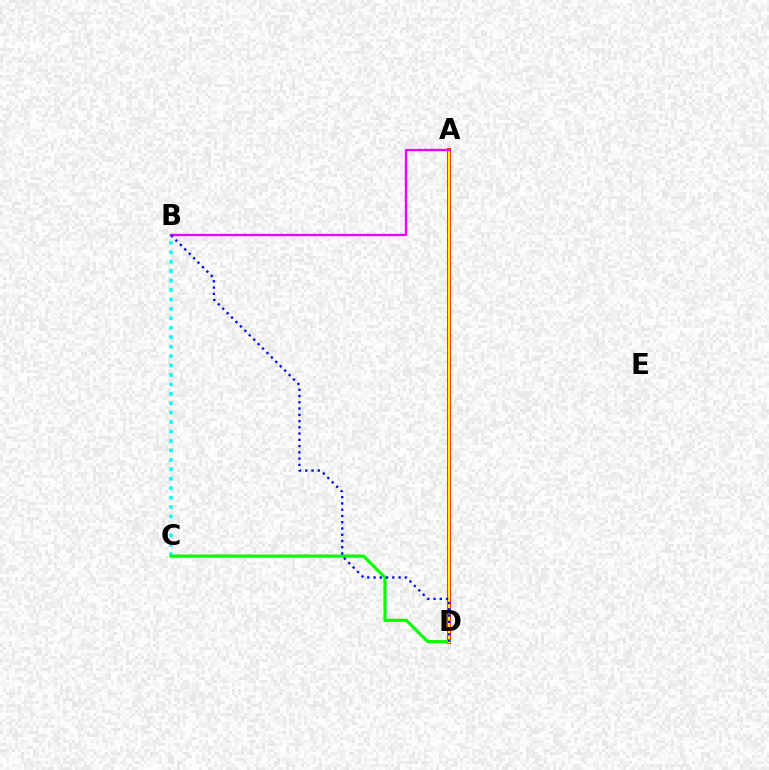{('A', 'D'): [{'color': '#ff0000', 'line_style': 'solid', 'thickness': 2.88}, {'color': '#fcf500', 'line_style': 'solid', 'thickness': 1.78}], ('B', 'C'): [{'color': '#00fff6', 'line_style': 'dotted', 'thickness': 2.56}], ('C', 'D'): [{'color': '#08ff00', 'line_style': 'solid', 'thickness': 2.3}], ('A', 'B'): [{'color': '#ee00ff', 'line_style': 'solid', 'thickness': 1.66}], ('B', 'D'): [{'color': '#0010ff', 'line_style': 'dotted', 'thickness': 1.7}]}